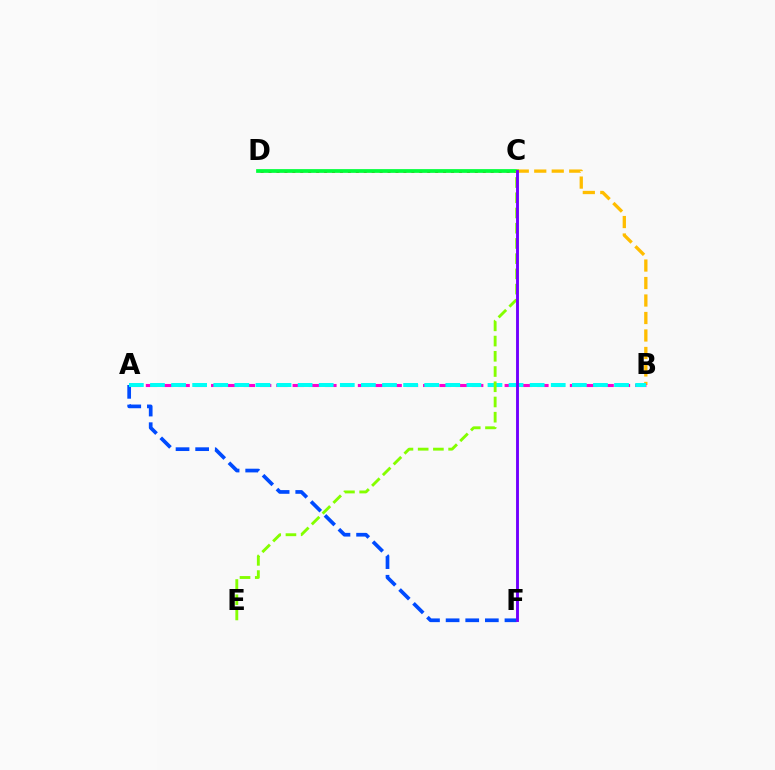{('C', 'D'): [{'color': '#ff0000', 'line_style': 'dotted', 'thickness': 2.16}, {'color': '#00ff39', 'line_style': 'solid', 'thickness': 2.69}], ('B', 'C'): [{'color': '#ffbd00', 'line_style': 'dashed', 'thickness': 2.38}], ('A', 'F'): [{'color': '#004bff', 'line_style': 'dashed', 'thickness': 2.67}], ('A', 'B'): [{'color': '#ff00cf', 'line_style': 'dashed', 'thickness': 2.22}, {'color': '#00fff6', 'line_style': 'dashed', 'thickness': 2.87}], ('C', 'E'): [{'color': '#84ff00', 'line_style': 'dashed', 'thickness': 2.07}], ('C', 'F'): [{'color': '#7200ff', 'line_style': 'solid', 'thickness': 2.08}]}